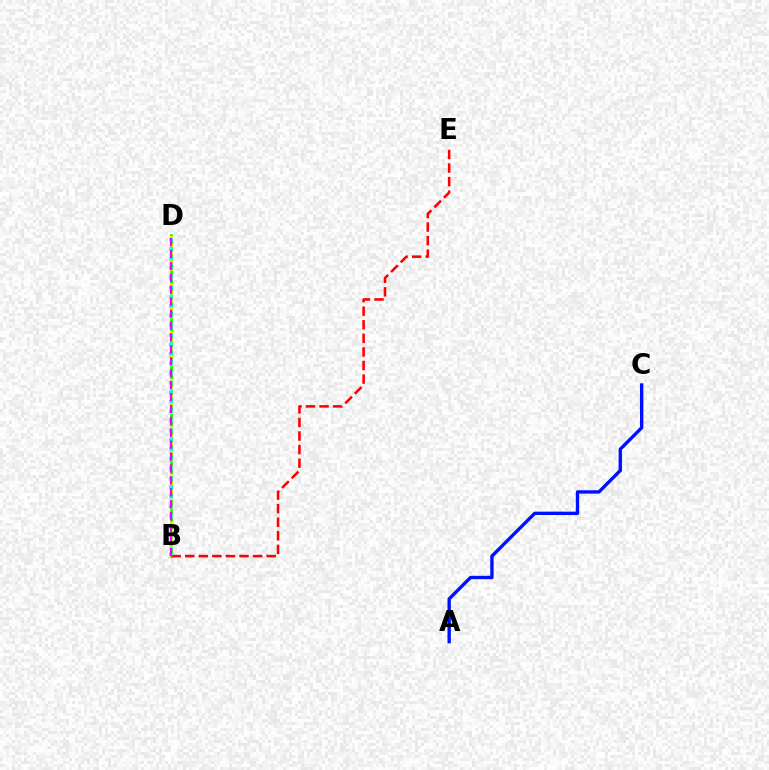{('B', 'D'): [{'color': '#08ff00', 'line_style': 'solid', 'thickness': 1.95}, {'color': '#fcf500', 'line_style': 'dotted', 'thickness': 2.16}, {'color': '#00fff6', 'line_style': 'dotted', 'thickness': 2.59}, {'color': '#ee00ff', 'line_style': 'dashed', 'thickness': 1.62}], ('A', 'C'): [{'color': '#0010ff', 'line_style': 'solid', 'thickness': 2.42}], ('B', 'E'): [{'color': '#ff0000', 'line_style': 'dashed', 'thickness': 1.84}]}